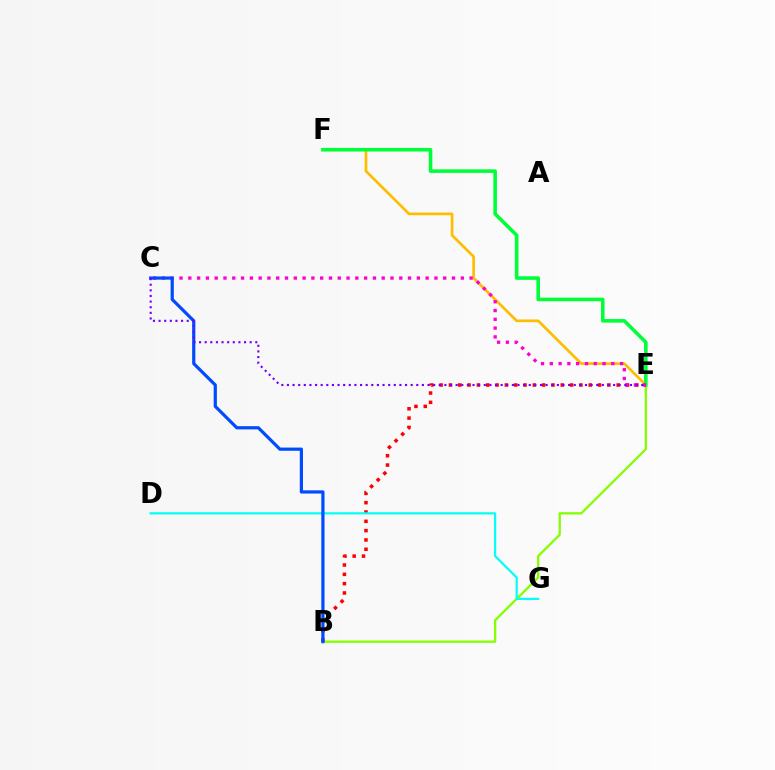{('E', 'F'): [{'color': '#ffbd00', 'line_style': 'solid', 'thickness': 1.94}, {'color': '#00ff39', 'line_style': 'solid', 'thickness': 2.58}], ('B', 'E'): [{'color': '#84ff00', 'line_style': 'solid', 'thickness': 1.65}, {'color': '#ff0000', 'line_style': 'dotted', 'thickness': 2.53}], ('C', 'E'): [{'color': '#ff00cf', 'line_style': 'dotted', 'thickness': 2.39}, {'color': '#7200ff', 'line_style': 'dotted', 'thickness': 1.53}], ('D', 'G'): [{'color': '#00fff6', 'line_style': 'solid', 'thickness': 1.57}], ('B', 'C'): [{'color': '#004bff', 'line_style': 'solid', 'thickness': 2.3}]}